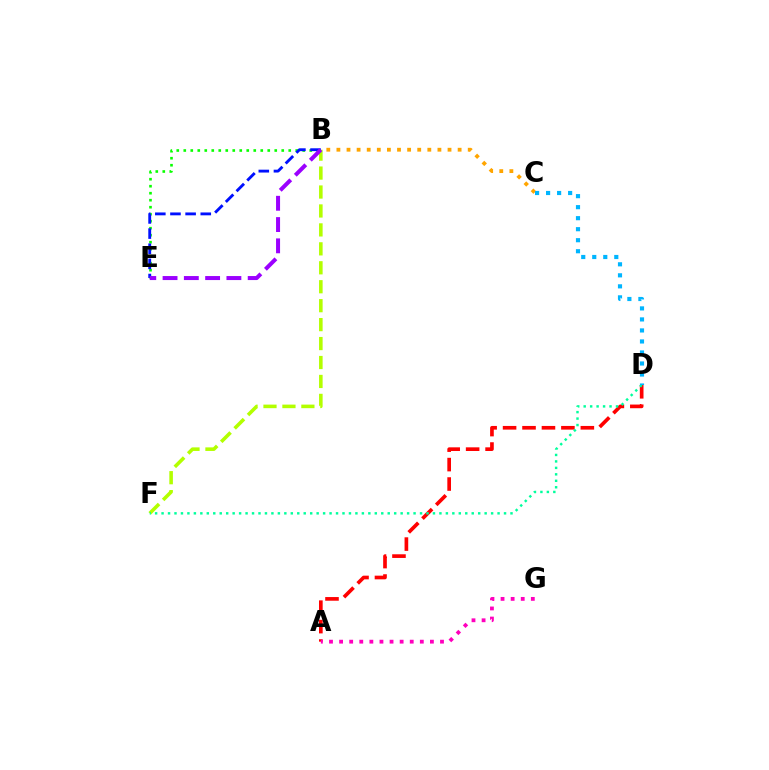{('A', 'D'): [{'color': '#ff0000', 'line_style': 'dashed', 'thickness': 2.64}], ('B', 'F'): [{'color': '#b3ff00', 'line_style': 'dashed', 'thickness': 2.57}], ('B', 'C'): [{'color': '#ffa500', 'line_style': 'dotted', 'thickness': 2.74}], ('B', 'E'): [{'color': '#08ff00', 'line_style': 'dotted', 'thickness': 1.9}, {'color': '#0010ff', 'line_style': 'dashed', 'thickness': 2.06}, {'color': '#9b00ff', 'line_style': 'dashed', 'thickness': 2.89}], ('D', 'F'): [{'color': '#00ff9d', 'line_style': 'dotted', 'thickness': 1.76}], ('C', 'D'): [{'color': '#00b5ff', 'line_style': 'dotted', 'thickness': 2.99}], ('A', 'G'): [{'color': '#ff00bd', 'line_style': 'dotted', 'thickness': 2.74}]}